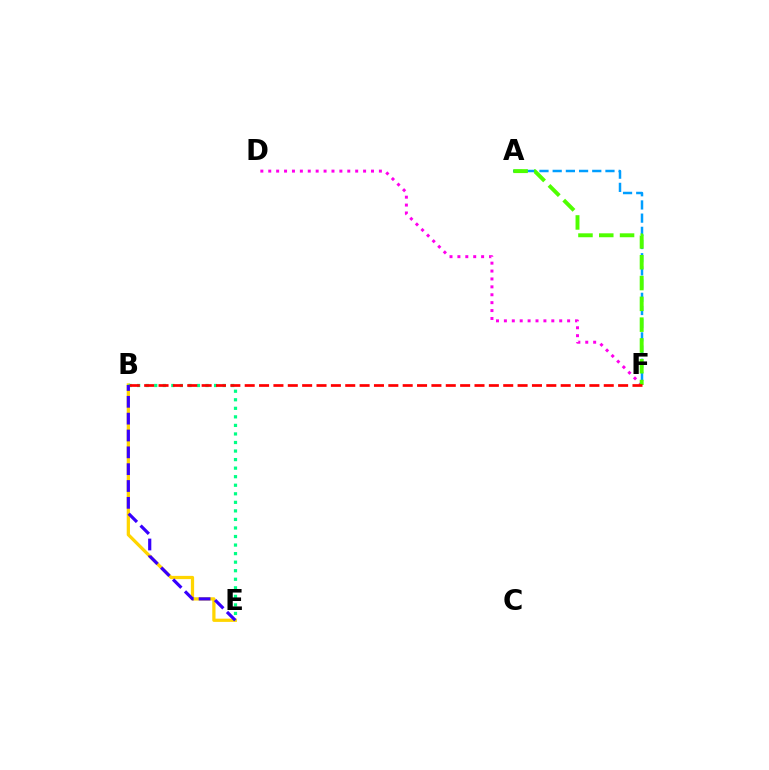{('B', 'E'): [{'color': '#ffd500', 'line_style': 'solid', 'thickness': 2.34}, {'color': '#00ff86', 'line_style': 'dotted', 'thickness': 2.32}, {'color': '#3700ff', 'line_style': 'dashed', 'thickness': 2.29}], ('D', 'F'): [{'color': '#ff00ed', 'line_style': 'dotted', 'thickness': 2.15}], ('A', 'F'): [{'color': '#009eff', 'line_style': 'dashed', 'thickness': 1.79}, {'color': '#4fff00', 'line_style': 'dashed', 'thickness': 2.83}], ('B', 'F'): [{'color': '#ff0000', 'line_style': 'dashed', 'thickness': 1.95}]}